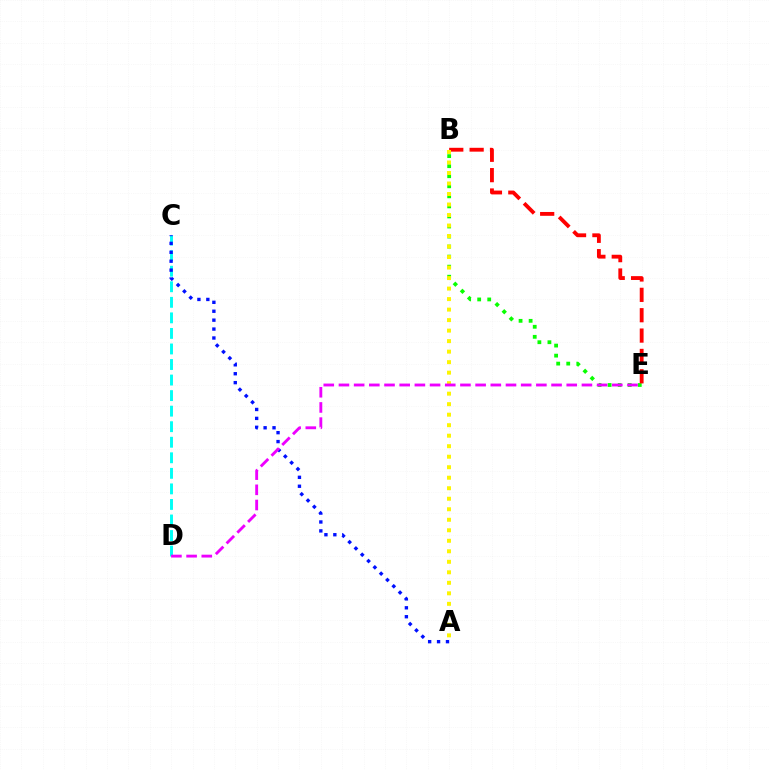{('B', 'E'): [{'color': '#08ff00', 'line_style': 'dotted', 'thickness': 2.73}, {'color': '#ff0000', 'line_style': 'dashed', 'thickness': 2.77}], ('C', 'D'): [{'color': '#00fff6', 'line_style': 'dashed', 'thickness': 2.11}], ('A', 'C'): [{'color': '#0010ff', 'line_style': 'dotted', 'thickness': 2.42}], ('A', 'B'): [{'color': '#fcf500', 'line_style': 'dotted', 'thickness': 2.85}], ('D', 'E'): [{'color': '#ee00ff', 'line_style': 'dashed', 'thickness': 2.06}]}